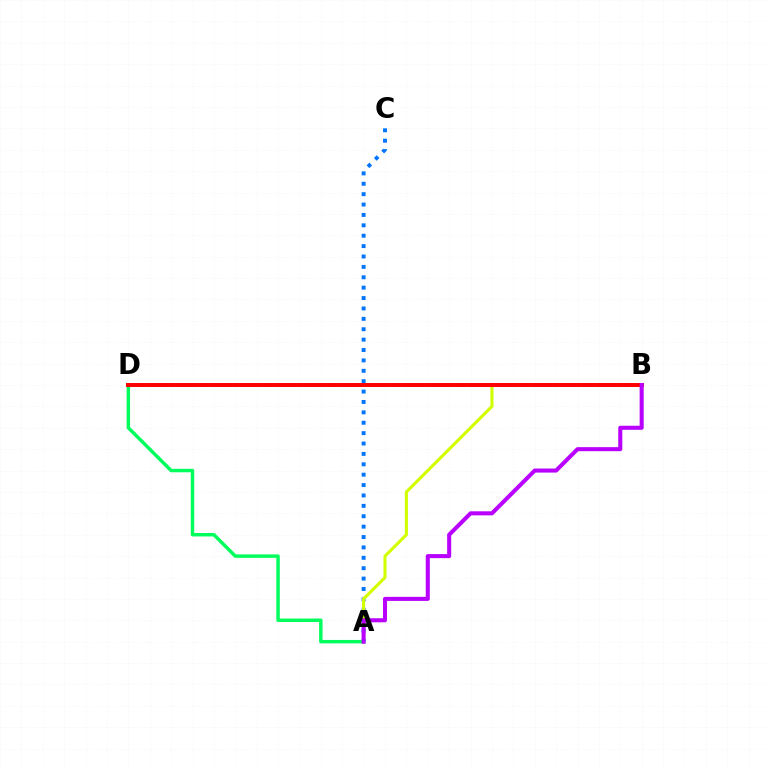{('A', 'C'): [{'color': '#0074ff', 'line_style': 'dotted', 'thickness': 2.82}], ('A', 'B'): [{'color': '#d1ff00', 'line_style': 'solid', 'thickness': 2.22}, {'color': '#b900ff', 'line_style': 'solid', 'thickness': 2.92}], ('A', 'D'): [{'color': '#00ff5c', 'line_style': 'solid', 'thickness': 2.48}], ('B', 'D'): [{'color': '#ff0000', 'line_style': 'solid', 'thickness': 2.85}]}